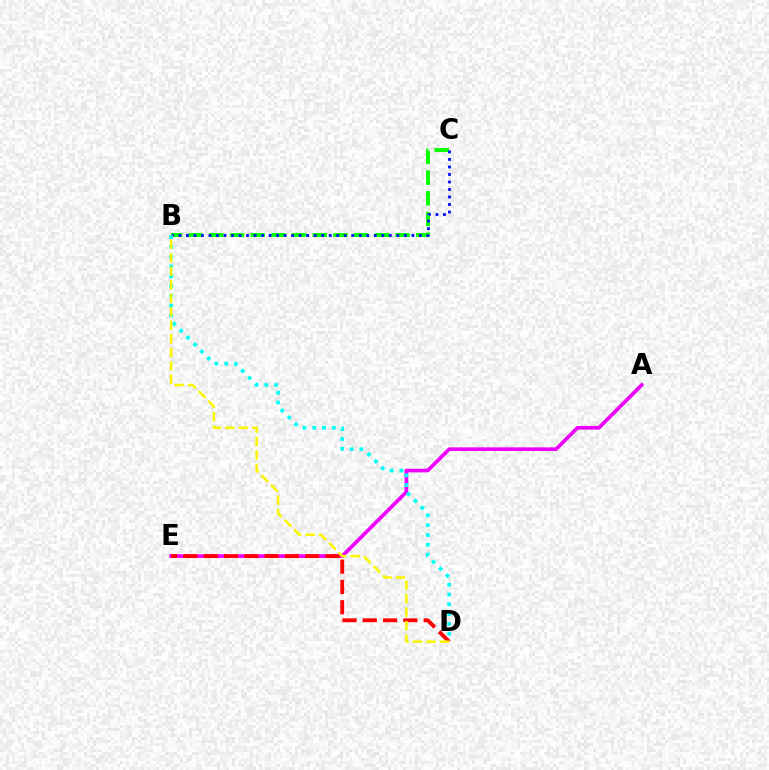{('B', 'C'): [{'color': '#08ff00', 'line_style': 'dashed', 'thickness': 2.81}, {'color': '#0010ff', 'line_style': 'dotted', 'thickness': 2.04}], ('A', 'E'): [{'color': '#ee00ff', 'line_style': 'solid', 'thickness': 2.64}], ('D', 'E'): [{'color': '#ff0000', 'line_style': 'dashed', 'thickness': 2.76}], ('B', 'D'): [{'color': '#00fff6', 'line_style': 'dotted', 'thickness': 2.66}, {'color': '#fcf500', 'line_style': 'dashed', 'thickness': 1.84}]}